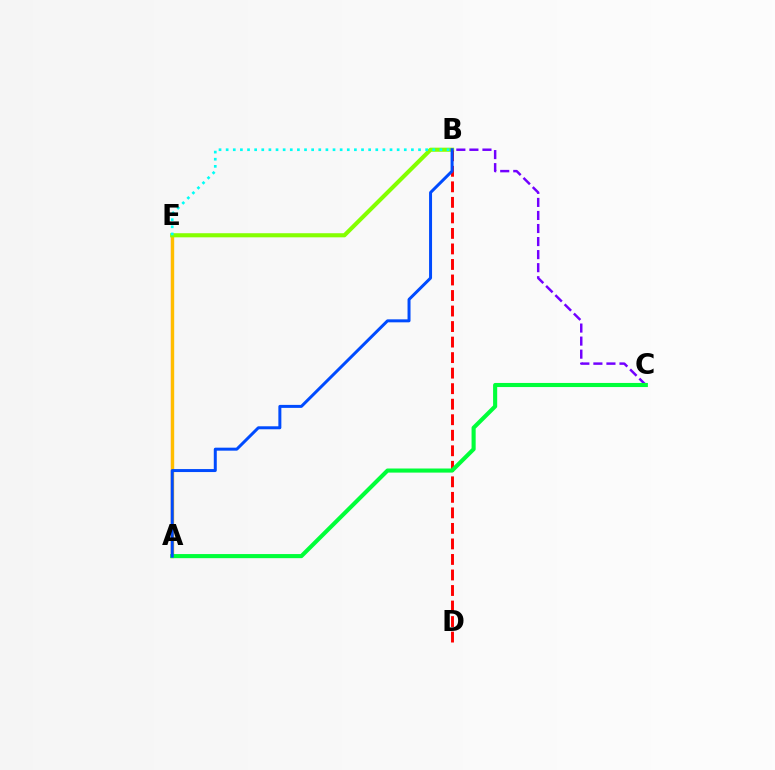{('B', 'C'): [{'color': '#7200ff', 'line_style': 'dashed', 'thickness': 1.77}], ('A', 'E'): [{'color': '#ff00cf', 'line_style': 'solid', 'thickness': 1.52}, {'color': '#ffbd00', 'line_style': 'solid', 'thickness': 2.44}], ('B', 'E'): [{'color': '#84ff00', 'line_style': 'solid', 'thickness': 2.95}, {'color': '#00fff6', 'line_style': 'dotted', 'thickness': 1.94}], ('B', 'D'): [{'color': '#ff0000', 'line_style': 'dashed', 'thickness': 2.11}], ('A', 'C'): [{'color': '#00ff39', 'line_style': 'solid', 'thickness': 2.95}], ('A', 'B'): [{'color': '#004bff', 'line_style': 'solid', 'thickness': 2.15}]}